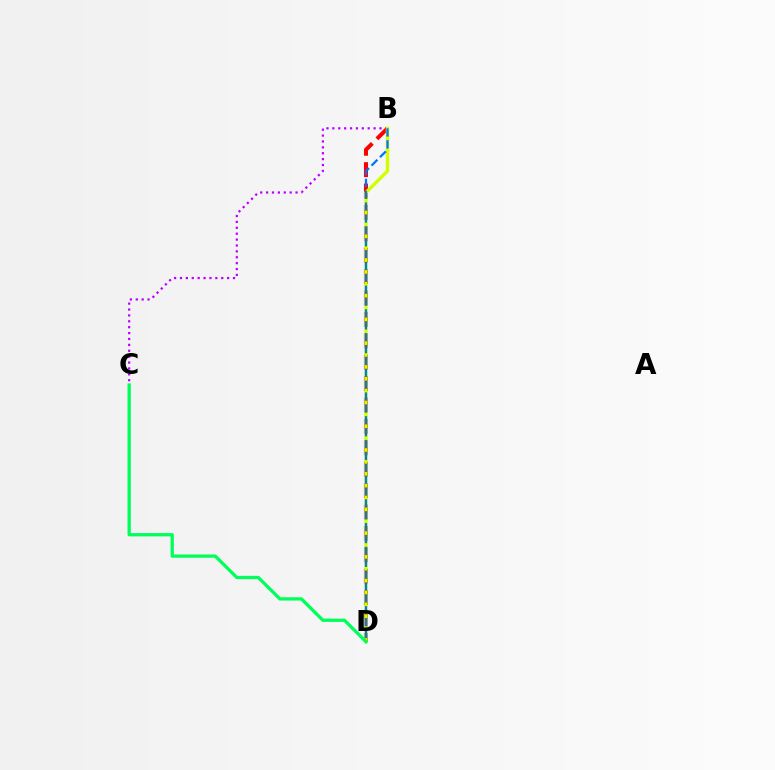{('B', 'C'): [{'color': '#b900ff', 'line_style': 'dotted', 'thickness': 1.6}], ('B', 'D'): [{'color': '#ff0000', 'line_style': 'dashed', 'thickness': 2.91}, {'color': '#d1ff00', 'line_style': 'solid', 'thickness': 2.41}, {'color': '#0074ff', 'line_style': 'dashed', 'thickness': 1.61}], ('C', 'D'): [{'color': '#00ff5c', 'line_style': 'solid', 'thickness': 2.37}]}